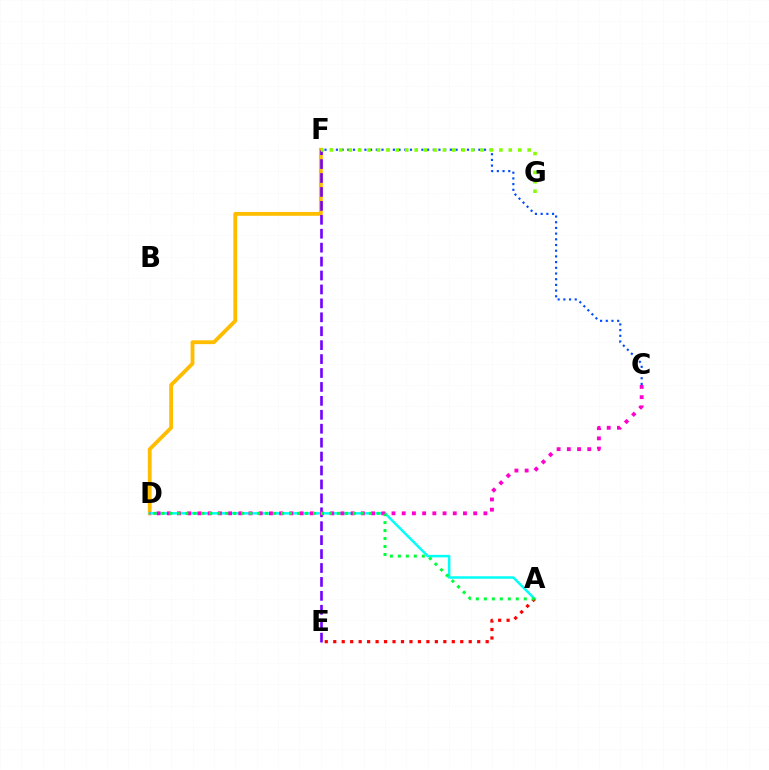{('D', 'F'): [{'color': '#ffbd00', 'line_style': 'solid', 'thickness': 2.75}], ('A', 'D'): [{'color': '#00fff6', 'line_style': 'solid', 'thickness': 1.79}, {'color': '#00ff39', 'line_style': 'dotted', 'thickness': 2.17}], ('C', 'F'): [{'color': '#004bff', 'line_style': 'dotted', 'thickness': 1.55}], ('A', 'E'): [{'color': '#ff0000', 'line_style': 'dotted', 'thickness': 2.3}], ('E', 'F'): [{'color': '#7200ff', 'line_style': 'dashed', 'thickness': 1.89}], ('F', 'G'): [{'color': '#84ff00', 'line_style': 'dotted', 'thickness': 2.56}], ('C', 'D'): [{'color': '#ff00cf', 'line_style': 'dotted', 'thickness': 2.77}]}